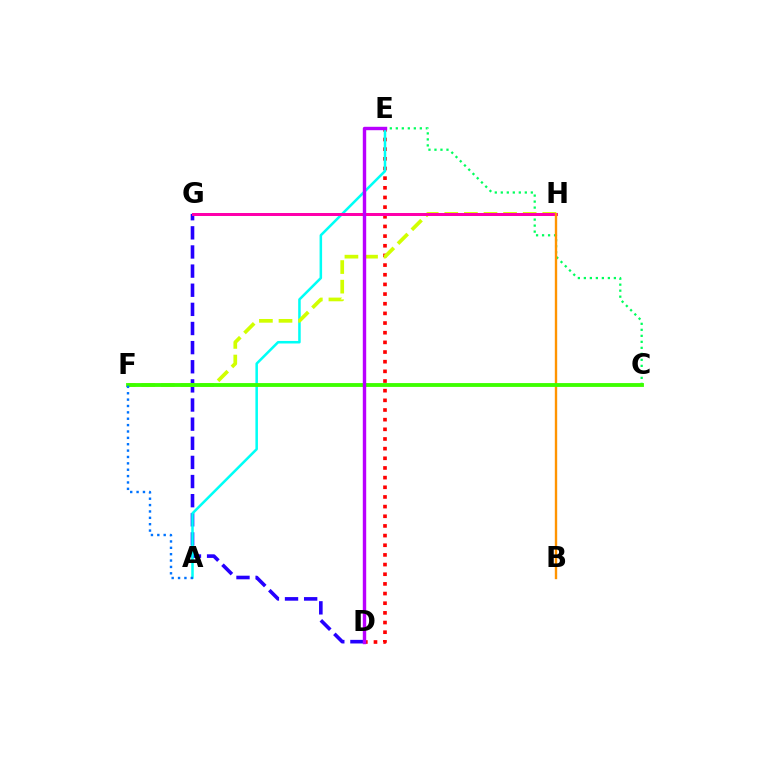{('D', 'E'): [{'color': '#ff0000', 'line_style': 'dotted', 'thickness': 2.62}, {'color': '#b900ff', 'line_style': 'solid', 'thickness': 2.45}], ('C', 'E'): [{'color': '#00ff5c', 'line_style': 'dotted', 'thickness': 1.63}], ('D', 'G'): [{'color': '#2500ff', 'line_style': 'dashed', 'thickness': 2.6}], ('A', 'E'): [{'color': '#00fff6', 'line_style': 'solid', 'thickness': 1.82}], ('F', 'H'): [{'color': '#d1ff00', 'line_style': 'dashed', 'thickness': 2.66}], ('G', 'H'): [{'color': '#ff00ac', 'line_style': 'solid', 'thickness': 2.16}], ('B', 'H'): [{'color': '#ff9400', 'line_style': 'solid', 'thickness': 1.71}], ('C', 'F'): [{'color': '#3dff00', 'line_style': 'solid', 'thickness': 2.77}], ('A', 'F'): [{'color': '#0074ff', 'line_style': 'dotted', 'thickness': 1.73}]}